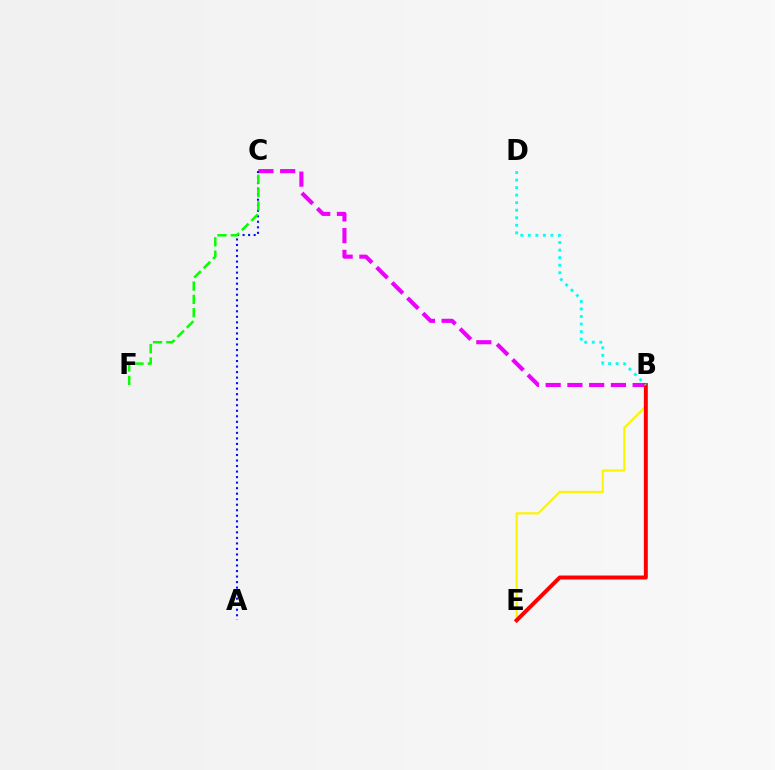{('B', 'C'): [{'color': '#ee00ff', 'line_style': 'dashed', 'thickness': 2.95}], ('A', 'C'): [{'color': '#0010ff', 'line_style': 'dotted', 'thickness': 1.5}], ('B', 'E'): [{'color': '#fcf500', 'line_style': 'solid', 'thickness': 1.56}, {'color': '#ff0000', 'line_style': 'solid', 'thickness': 2.85}], ('C', 'F'): [{'color': '#08ff00', 'line_style': 'dashed', 'thickness': 1.81}], ('B', 'D'): [{'color': '#00fff6', 'line_style': 'dotted', 'thickness': 2.05}]}